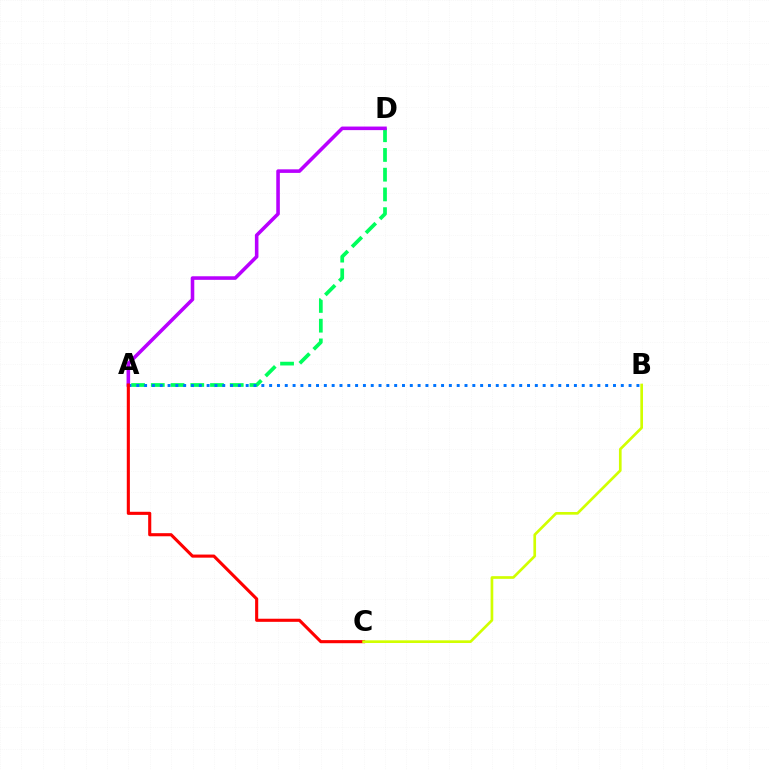{('A', 'D'): [{'color': '#00ff5c', 'line_style': 'dashed', 'thickness': 2.68}, {'color': '#b900ff', 'line_style': 'solid', 'thickness': 2.57}], ('A', 'B'): [{'color': '#0074ff', 'line_style': 'dotted', 'thickness': 2.12}], ('A', 'C'): [{'color': '#ff0000', 'line_style': 'solid', 'thickness': 2.23}], ('B', 'C'): [{'color': '#d1ff00', 'line_style': 'solid', 'thickness': 1.93}]}